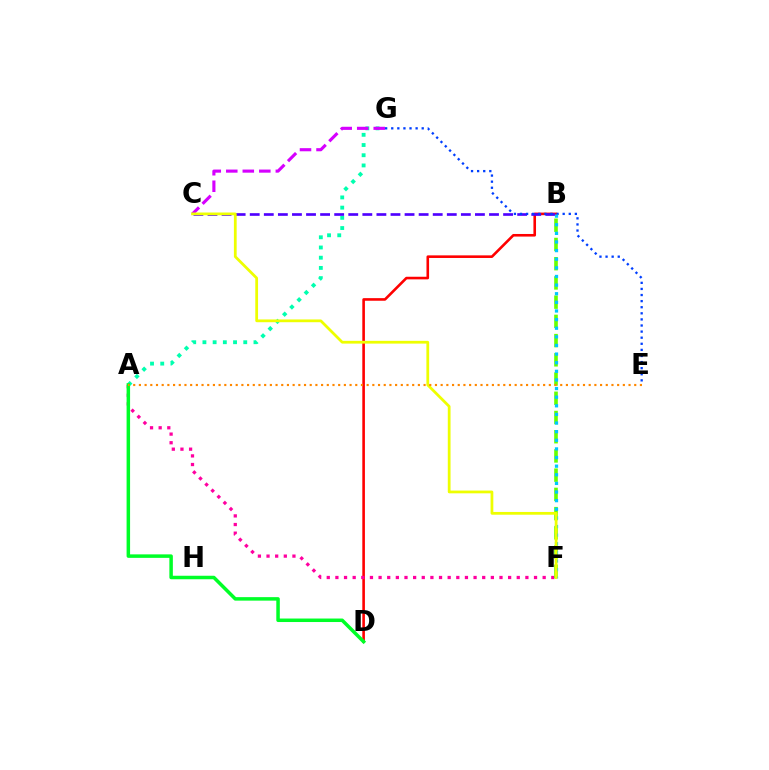{('A', 'G'): [{'color': '#00ffaf', 'line_style': 'dotted', 'thickness': 2.77}], ('B', 'D'): [{'color': '#ff0000', 'line_style': 'solid', 'thickness': 1.87}], ('C', 'G'): [{'color': '#d600ff', 'line_style': 'dashed', 'thickness': 2.24}], ('B', 'C'): [{'color': '#4f00ff', 'line_style': 'dashed', 'thickness': 1.91}], ('A', 'F'): [{'color': '#ff00a0', 'line_style': 'dotted', 'thickness': 2.35}], ('A', 'D'): [{'color': '#00ff27', 'line_style': 'solid', 'thickness': 2.52}], ('E', 'G'): [{'color': '#003fff', 'line_style': 'dotted', 'thickness': 1.66}], ('B', 'F'): [{'color': '#66ff00', 'line_style': 'dashed', 'thickness': 2.61}, {'color': '#00c7ff', 'line_style': 'dotted', 'thickness': 2.34}], ('C', 'F'): [{'color': '#eeff00', 'line_style': 'solid', 'thickness': 1.99}], ('A', 'E'): [{'color': '#ff8800', 'line_style': 'dotted', 'thickness': 1.55}]}